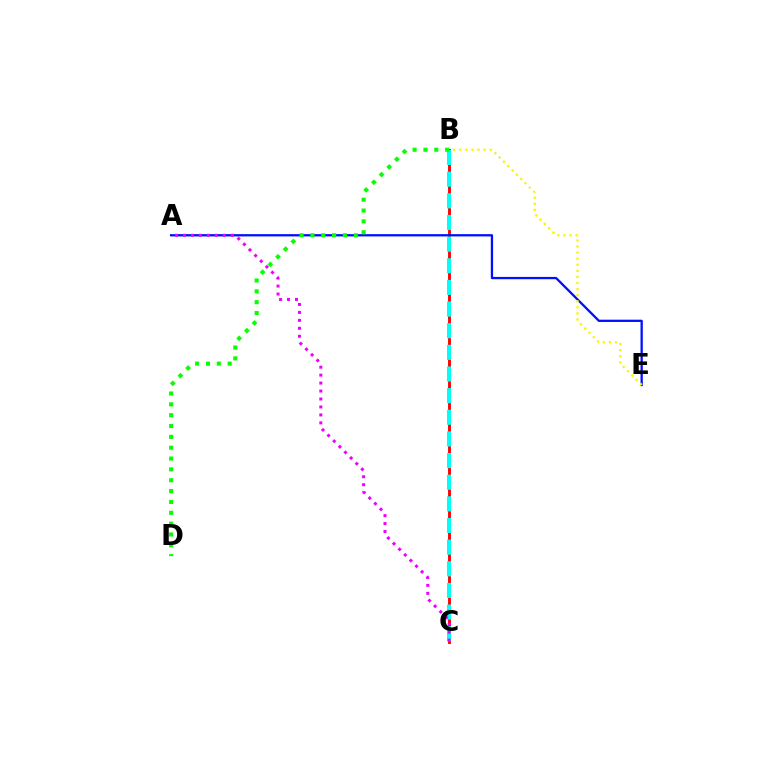{('B', 'C'): [{'color': '#ff0000', 'line_style': 'solid', 'thickness': 2.08}, {'color': '#00fff6', 'line_style': 'dashed', 'thickness': 2.94}], ('A', 'E'): [{'color': '#0010ff', 'line_style': 'solid', 'thickness': 1.65}], ('A', 'C'): [{'color': '#ee00ff', 'line_style': 'dotted', 'thickness': 2.16}], ('B', 'D'): [{'color': '#08ff00', 'line_style': 'dotted', 'thickness': 2.95}], ('B', 'E'): [{'color': '#fcf500', 'line_style': 'dotted', 'thickness': 1.65}]}